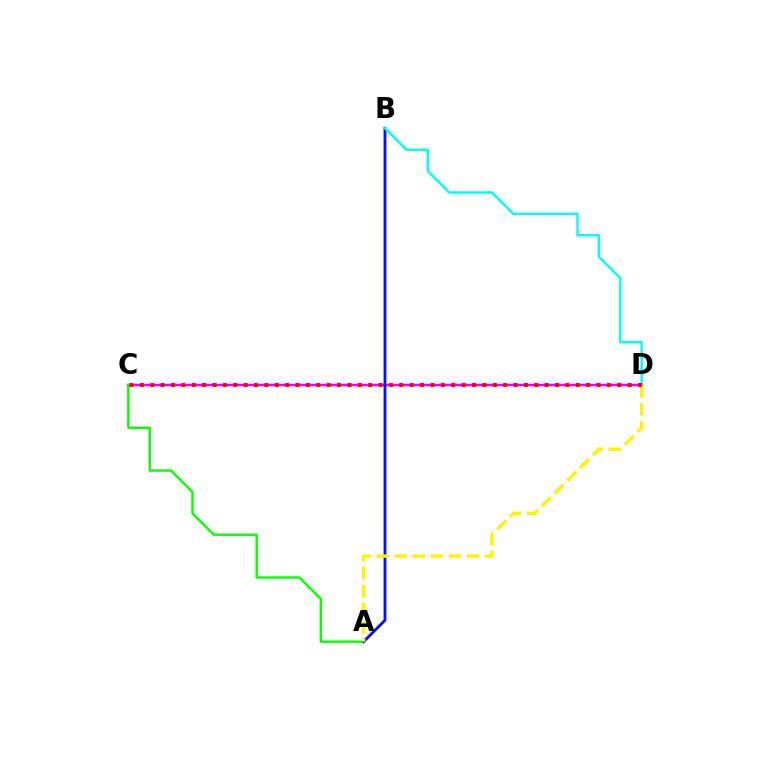{('C', 'D'): [{'color': '#ee00ff', 'line_style': 'solid', 'thickness': 1.77}, {'color': '#ff0000', 'line_style': 'dotted', 'thickness': 2.82}], ('A', 'C'): [{'color': '#08ff00', 'line_style': 'solid', 'thickness': 1.72}], ('A', 'B'): [{'color': '#0010ff', 'line_style': 'solid', 'thickness': 2.02}], ('B', 'D'): [{'color': '#00fff6', 'line_style': 'solid', 'thickness': 1.76}], ('A', 'D'): [{'color': '#fcf500', 'line_style': 'dashed', 'thickness': 2.45}]}